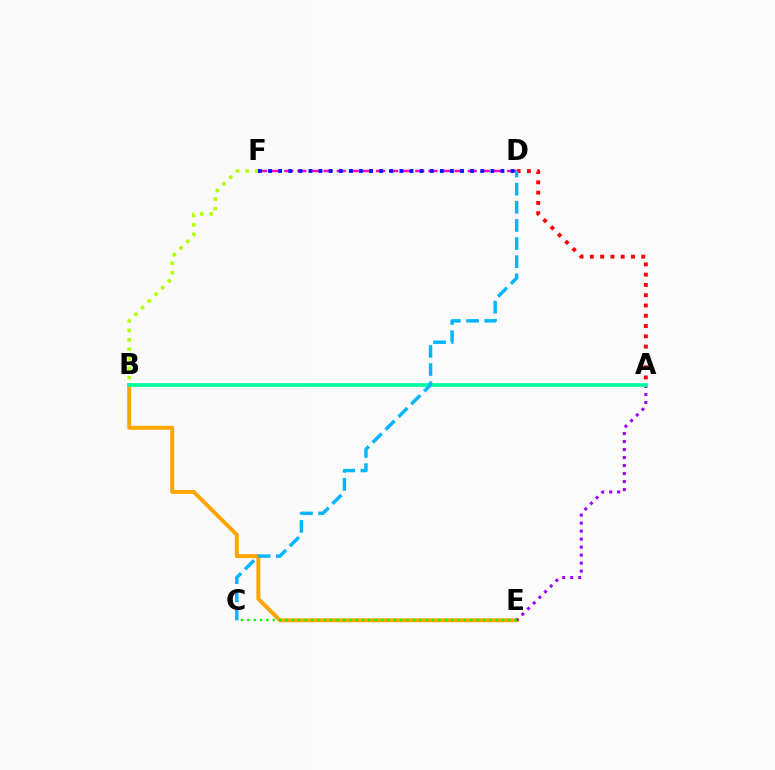{('B', 'E'): [{'color': '#ffa500', 'line_style': 'solid', 'thickness': 2.85}], ('B', 'F'): [{'color': '#b3ff00', 'line_style': 'dotted', 'thickness': 2.57}], ('A', 'E'): [{'color': '#9b00ff', 'line_style': 'dotted', 'thickness': 2.17}], ('A', 'D'): [{'color': '#ff0000', 'line_style': 'dotted', 'thickness': 2.79}], ('D', 'F'): [{'color': '#ff00bd', 'line_style': 'dashed', 'thickness': 1.78}, {'color': '#0010ff', 'line_style': 'dotted', 'thickness': 2.75}], ('A', 'B'): [{'color': '#00ff9d', 'line_style': 'solid', 'thickness': 2.66}], ('C', 'E'): [{'color': '#08ff00', 'line_style': 'dotted', 'thickness': 1.73}], ('C', 'D'): [{'color': '#00b5ff', 'line_style': 'dashed', 'thickness': 2.46}]}